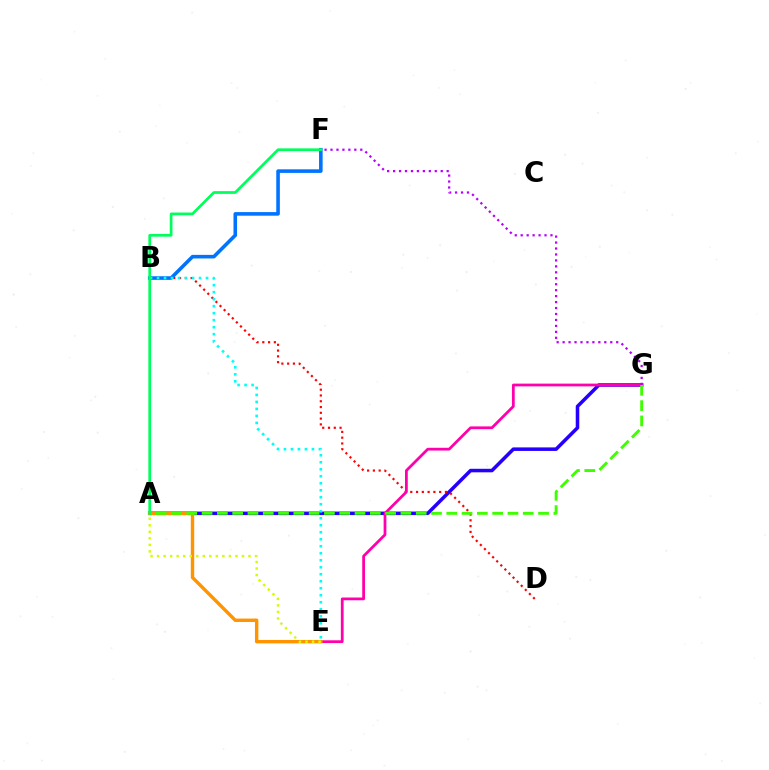{('A', 'G'): [{'color': '#2500ff', 'line_style': 'solid', 'thickness': 2.54}, {'color': '#3dff00', 'line_style': 'dashed', 'thickness': 2.08}], ('B', 'D'): [{'color': '#ff0000', 'line_style': 'dotted', 'thickness': 1.57}], ('E', 'G'): [{'color': '#ff00ac', 'line_style': 'solid', 'thickness': 1.99}], ('A', 'E'): [{'color': '#ff9400', 'line_style': 'solid', 'thickness': 2.45}, {'color': '#d1ff00', 'line_style': 'dotted', 'thickness': 1.77}], ('B', 'F'): [{'color': '#0074ff', 'line_style': 'solid', 'thickness': 2.58}], ('F', 'G'): [{'color': '#b900ff', 'line_style': 'dotted', 'thickness': 1.62}], ('B', 'E'): [{'color': '#00fff6', 'line_style': 'dotted', 'thickness': 1.9}], ('A', 'F'): [{'color': '#00ff5c', 'line_style': 'solid', 'thickness': 1.97}]}